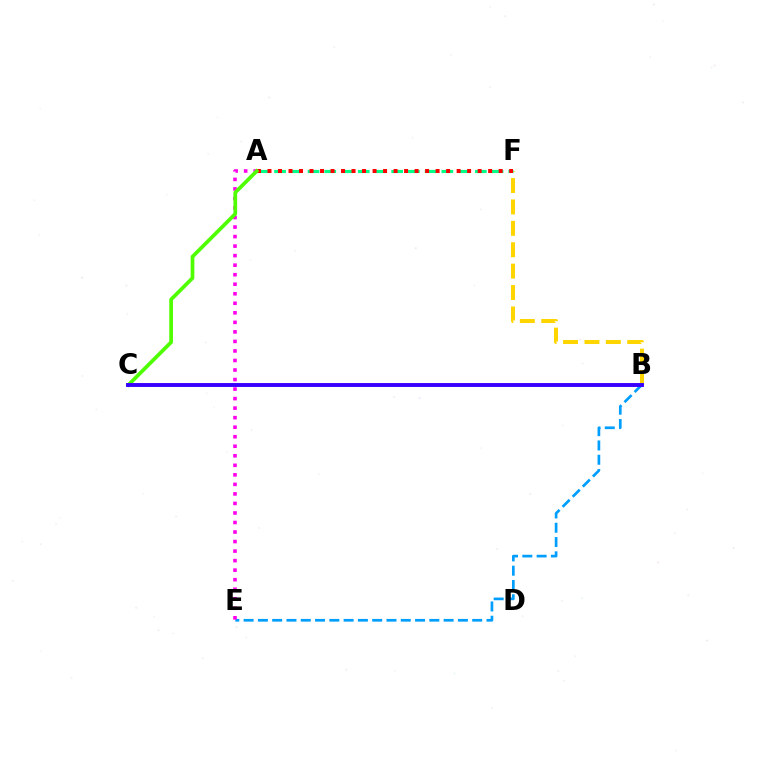{('B', 'E'): [{'color': '#009eff', 'line_style': 'dashed', 'thickness': 1.94}], ('B', 'F'): [{'color': '#ffd500', 'line_style': 'dashed', 'thickness': 2.91}], ('A', 'F'): [{'color': '#00ff86', 'line_style': 'dashed', 'thickness': 2.27}, {'color': '#ff0000', 'line_style': 'dotted', 'thickness': 2.85}], ('A', 'E'): [{'color': '#ff00ed', 'line_style': 'dotted', 'thickness': 2.59}], ('A', 'C'): [{'color': '#4fff00', 'line_style': 'solid', 'thickness': 2.67}], ('B', 'C'): [{'color': '#3700ff', 'line_style': 'solid', 'thickness': 2.81}]}